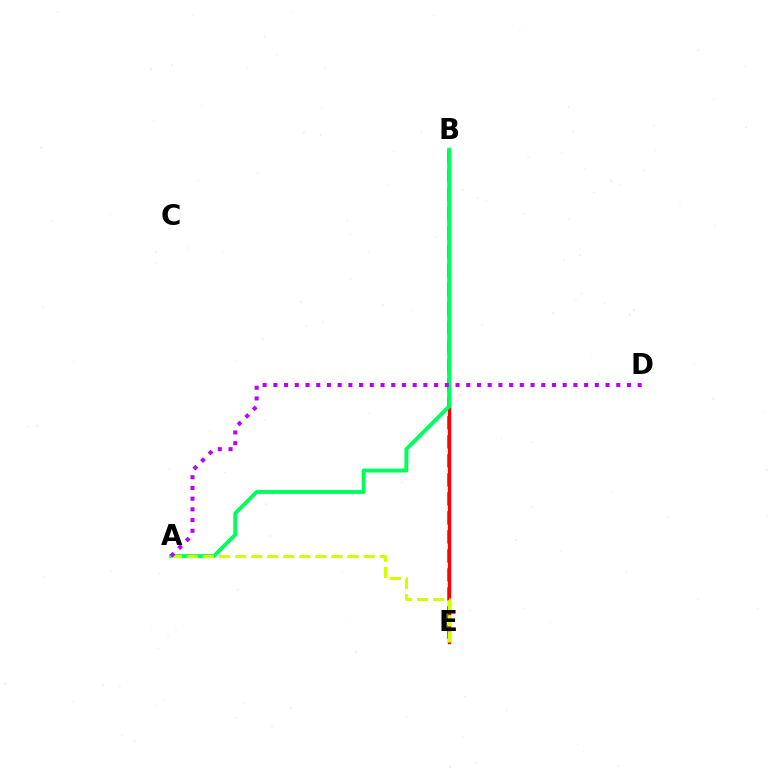{('B', 'E'): [{'color': '#0074ff', 'line_style': 'dashed', 'thickness': 2.58}, {'color': '#ff0000', 'line_style': 'solid', 'thickness': 2.42}], ('A', 'B'): [{'color': '#00ff5c', 'line_style': 'solid', 'thickness': 2.83}], ('A', 'E'): [{'color': '#d1ff00', 'line_style': 'dashed', 'thickness': 2.18}], ('A', 'D'): [{'color': '#b900ff', 'line_style': 'dotted', 'thickness': 2.91}]}